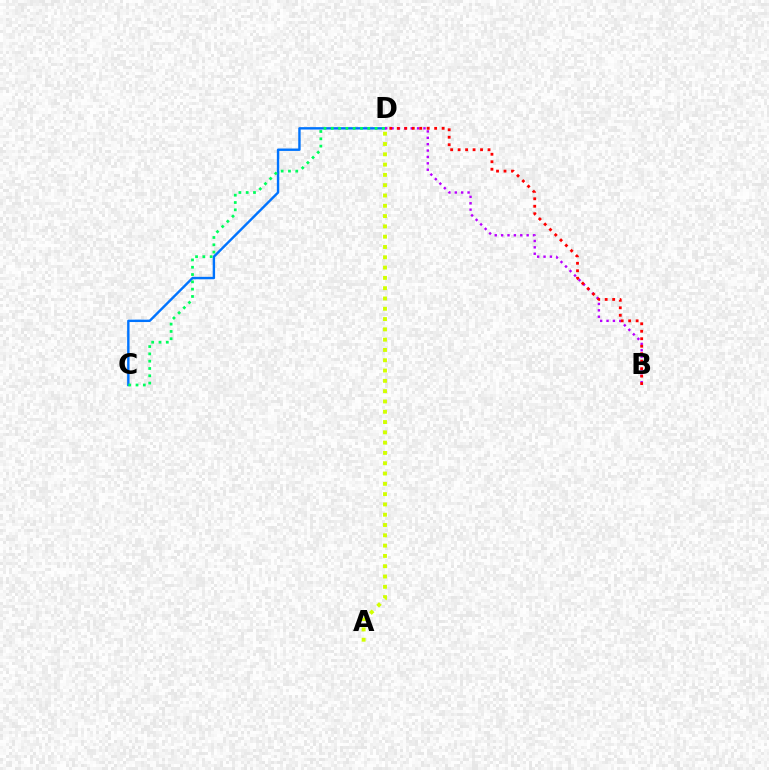{('C', 'D'): [{'color': '#0074ff', 'line_style': 'solid', 'thickness': 1.74}, {'color': '#00ff5c', 'line_style': 'dotted', 'thickness': 1.98}], ('B', 'D'): [{'color': '#b900ff', 'line_style': 'dotted', 'thickness': 1.73}, {'color': '#ff0000', 'line_style': 'dotted', 'thickness': 2.03}], ('A', 'D'): [{'color': '#d1ff00', 'line_style': 'dotted', 'thickness': 2.8}]}